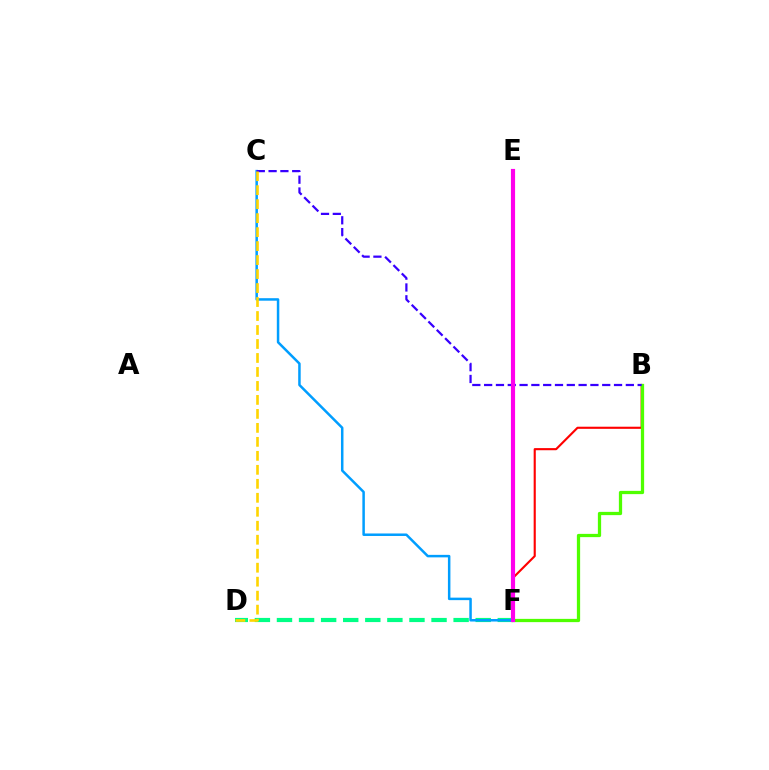{('D', 'F'): [{'color': '#00ff86', 'line_style': 'dashed', 'thickness': 3.0}], ('B', 'F'): [{'color': '#ff0000', 'line_style': 'solid', 'thickness': 1.53}, {'color': '#4fff00', 'line_style': 'solid', 'thickness': 2.34}], ('C', 'F'): [{'color': '#009eff', 'line_style': 'solid', 'thickness': 1.8}], ('B', 'C'): [{'color': '#3700ff', 'line_style': 'dashed', 'thickness': 1.6}], ('E', 'F'): [{'color': '#ff00ed', 'line_style': 'solid', 'thickness': 2.99}], ('C', 'D'): [{'color': '#ffd500', 'line_style': 'dashed', 'thickness': 1.9}]}